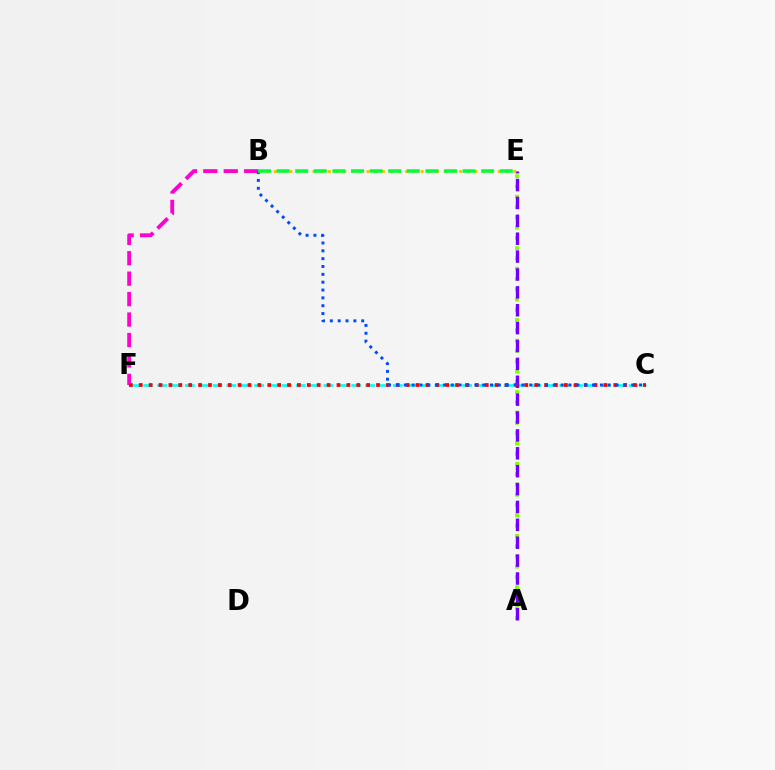{('A', 'E'): [{'color': '#84ff00', 'line_style': 'dotted', 'thickness': 2.79}, {'color': '#7200ff', 'line_style': 'dashed', 'thickness': 2.43}], ('C', 'F'): [{'color': '#00fff6', 'line_style': 'dashed', 'thickness': 1.88}, {'color': '#ff0000', 'line_style': 'dotted', 'thickness': 2.69}], ('B', 'F'): [{'color': '#ff00cf', 'line_style': 'dashed', 'thickness': 2.78}], ('B', 'E'): [{'color': '#ffbd00', 'line_style': 'dotted', 'thickness': 2.1}, {'color': '#00ff39', 'line_style': 'dashed', 'thickness': 2.53}], ('B', 'C'): [{'color': '#004bff', 'line_style': 'dotted', 'thickness': 2.13}]}